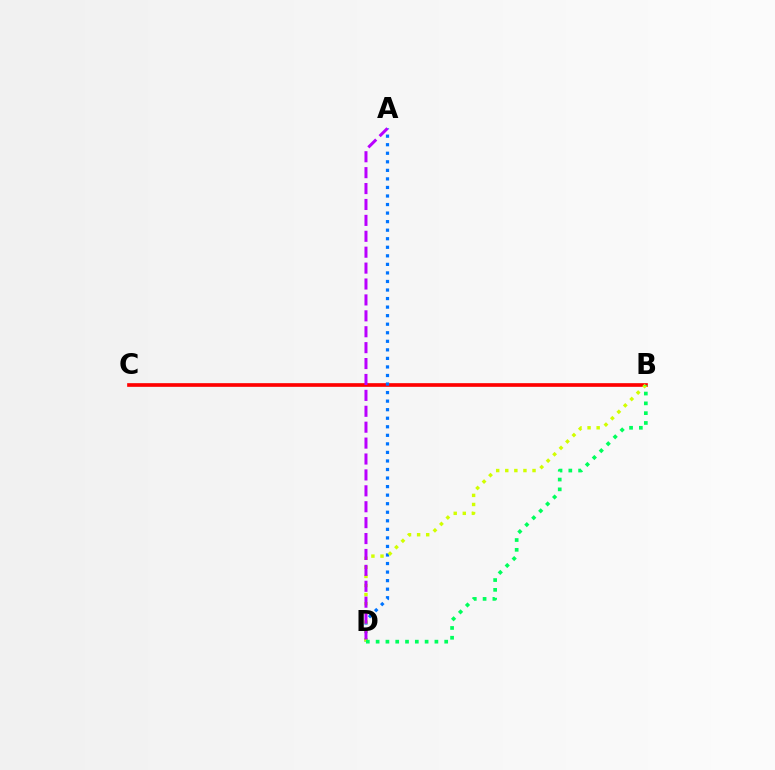{('B', 'C'): [{'color': '#ff0000', 'line_style': 'solid', 'thickness': 2.64}], ('A', 'D'): [{'color': '#0074ff', 'line_style': 'dotted', 'thickness': 2.32}, {'color': '#b900ff', 'line_style': 'dashed', 'thickness': 2.16}], ('B', 'D'): [{'color': '#d1ff00', 'line_style': 'dotted', 'thickness': 2.47}, {'color': '#00ff5c', 'line_style': 'dotted', 'thickness': 2.66}]}